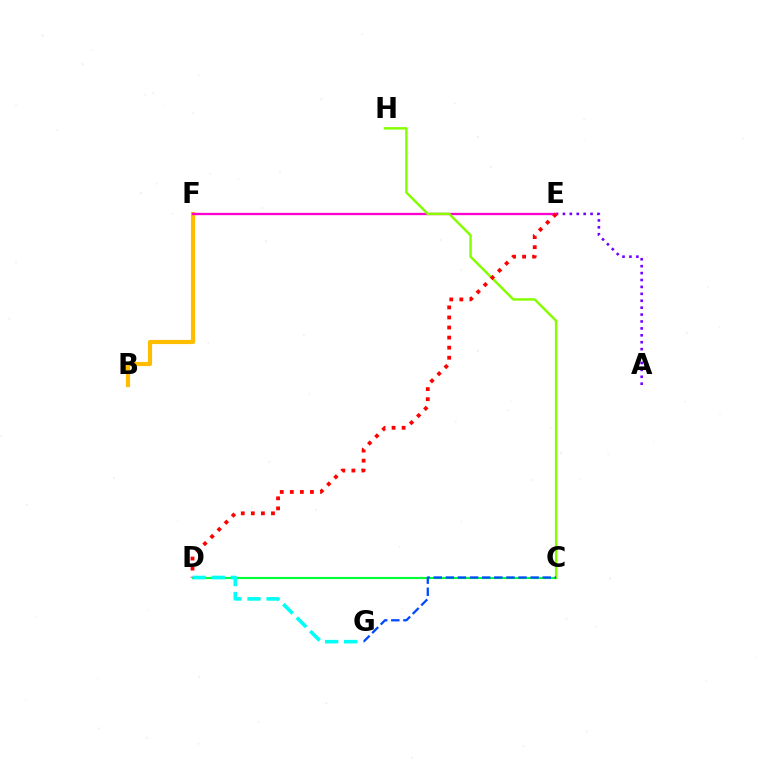{('A', 'E'): [{'color': '#7200ff', 'line_style': 'dotted', 'thickness': 1.88}], ('B', 'F'): [{'color': '#ffbd00', 'line_style': 'solid', 'thickness': 2.99}], ('C', 'D'): [{'color': '#00ff39', 'line_style': 'solid', 'thickness': 1.54}], ('E', 'F'): [{'color': '#ff00cf', 'line_style': 'solid', 'thickness': 1.66}], ('C', 'H'): [{'color': '#84ff00', 'line_style': 'solid', 'thickness': 1.77}], ('C', 'G'): [{'color': '#004bff', 'line_style': 'dashed', 'thickness': 1.65}], ('D', 'E'): [{'color': '#ff0000', 'line_style': 'dotted', 'thickness': 2.73}], ('D', 'G'): [{'color': '#00fff6', 'line_style': 'dashed', 'thickness': 2.59}]}